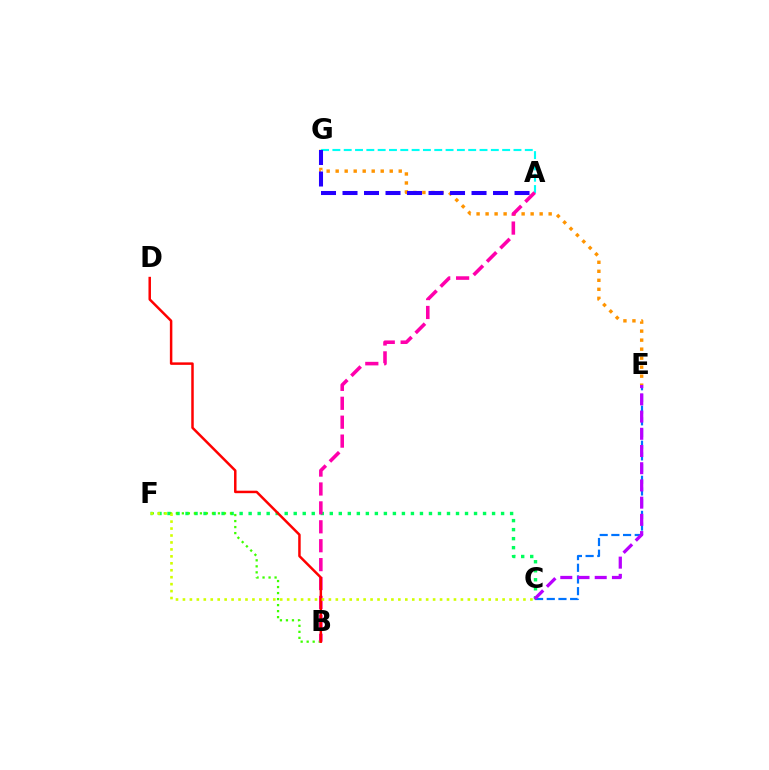{('E', 'G'): [{'color': '#ff9400', 'line_style': 'dotted', 'thickness': 2.45}], ('A', 'G'): [{'color': '#00fff6', 'line_style': 'dashed', 'thickness': 1.54}, {'color': '#2500ff', 'line_style': 'dashed', 'thickness': 2.92}], ('C', 'F'): [{'color': '#00ff5c', 'line_style': 'dotted', 'thickness': 2.45}, {'color': '#d1ff00', 'line_style': 'dotted', 'thickness': 1.89}], ('B', 'F'): [{'color': '#3dff00', 'line_style': 'dotted', 'thickness': 1.63}], ('C', 'E'): [{'color': '#0074ff', 'line_style': 'dashed', 'thickness': 1.59}, {'color': '#b900ff', 'line_style': 'dashed', 'thickness': 2.34}], ('A', 'B'): [{'color': '#ff00ac', 'line_style': 'dashed', 'thickness': 2.57}], ('B', 'D'): [{'color': '#ff0000', 'line_style': 'solid', 'thickness': 1.79}]}